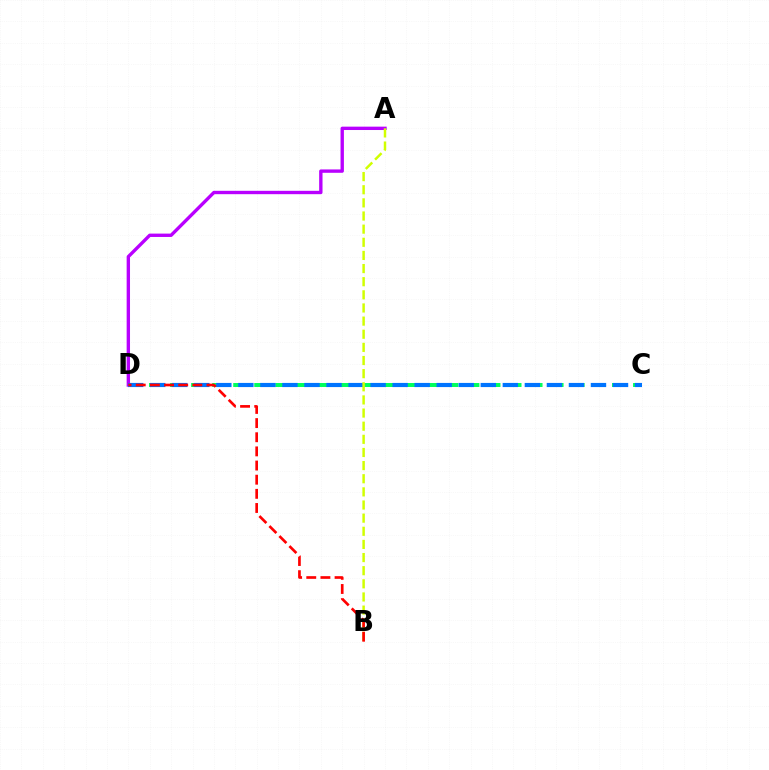{('C', 'D'): [{'color': '#00ff5c', 'line_style': 'dashed', 'thickness': 2.86}, {'color': '#0074ff', 'line_style': 'dashed', 'thickness': 2.99}], ('A', 'D'): [{'color': '#b900ff', 'line_style': 'solid', 'thickness': 2.42}], ('A', 'B'): [{'color': '#d1ff00', 'line_style': 'dashed', 'thickness': 1.78}], ('B', 'D'): [{'color': '#ff0000', 'line_style': 'dashed', 'thickness': 1.92}]}